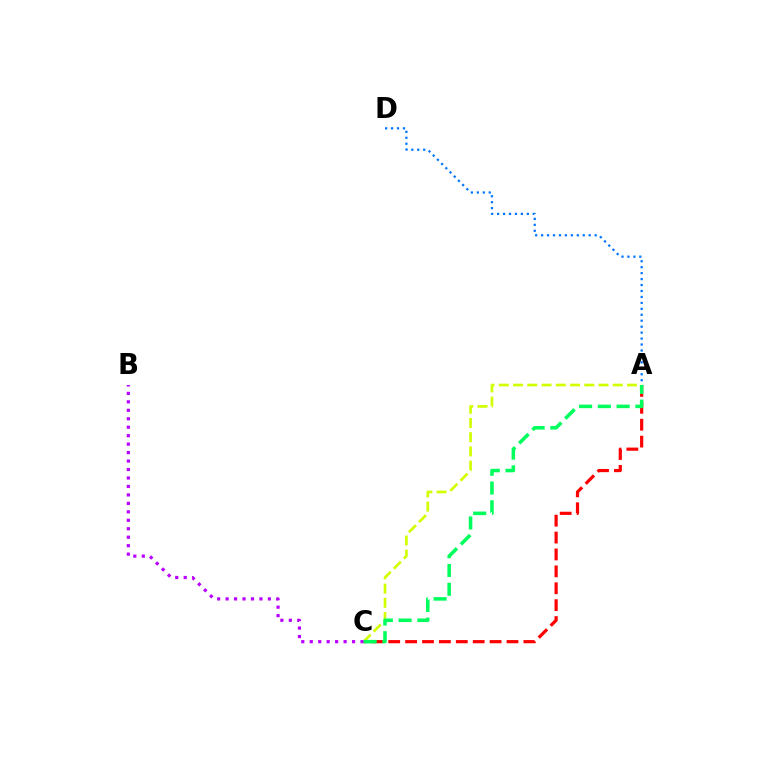{('A', 'C'): [{'color': '#ff0000', 'line_style': 'dashed', 'thickness': 2.3}, {'color': '#d1ff00', 'line_style': 'dashed', 'thickness': 1.93}, {'color': '#00ff5c', 'line_style': 'dashed', 'thickness': 2.55}], ('A', 'D'): [{'color': '#0074ff', 'line_style': 'dotted', 'thickness': 1.62}], ('B', 'C'): [{'color': '#b900ff', 'line_style': 'dotted', 'thickness': 2.3}]}